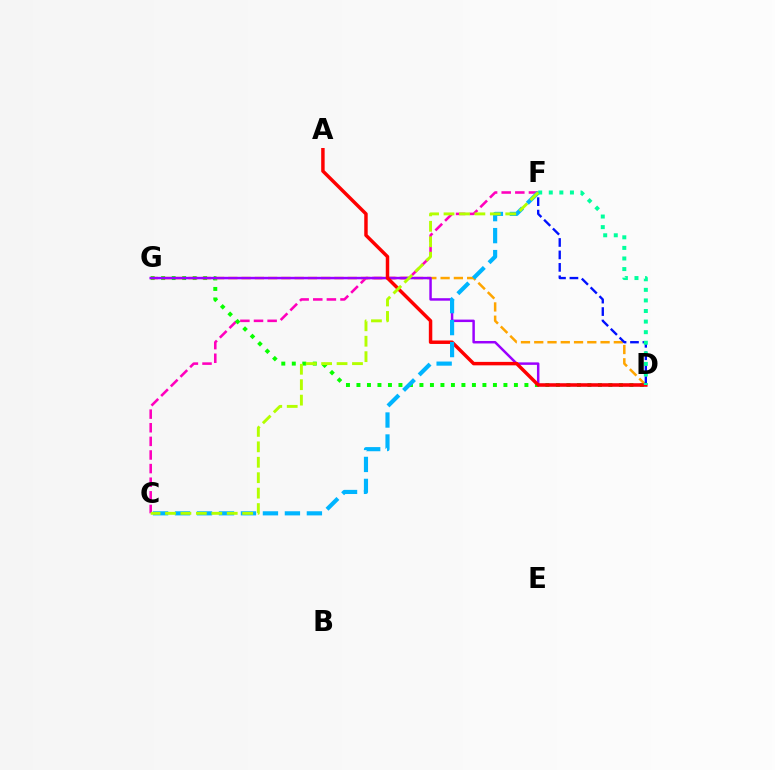{('C', 'F'): [{'color': '#ff00bd', 'line_style': 'dashed', 'thickness': 1.85}, {'color': '#00b5ff', 'line_style': 'dashed', 'thickness': 2.99}, {'color': '#b3ff00', 'line_style': 'dashed', 'thickness': 2.1}], ('D', 'G'): [{'color': '#08ff00', 'line_style': 'dotted', 'thickness': 2.85}, {'color': '#ffa500', 'line_style': 'dashed', 'thickness': 1.8}, {'color': '#9b00ff', 'line_style': 'solid', 'thickness': 1.79}], ('A', 'D'): [{'color': '#ff0000', 'line_style': 'solid', 'thickness': 2.49}], ('D', 'F'): [{'color': '#0010ff', 'line_style': 'dashed', 'thickness': 1.69}, {'color': '#00ff9d', 'line_style': 'dotted', 'thickness': 2.87}]}